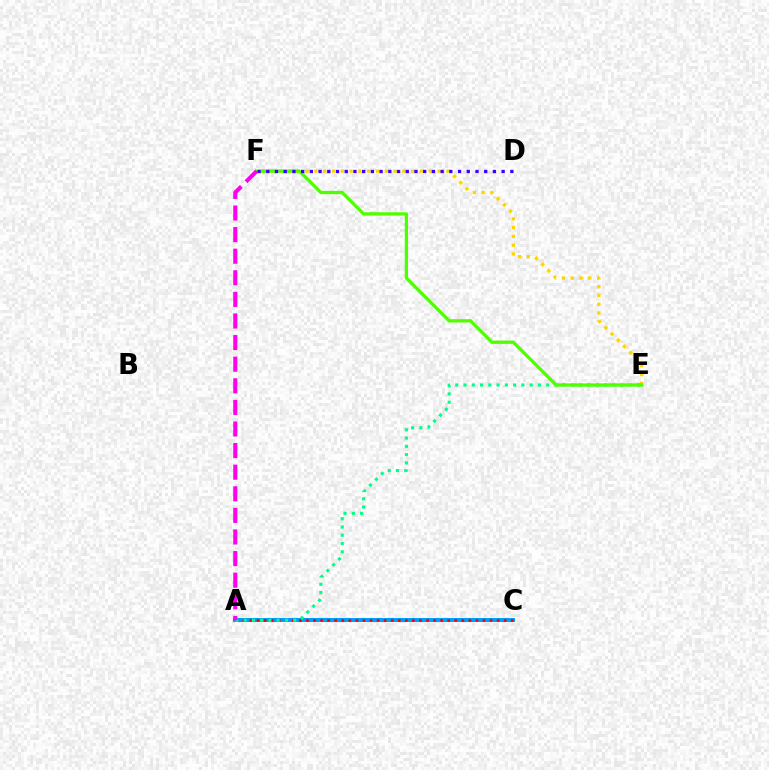{('A', 'C'): [{'color': '#009eff', 'line_style': 'solid', 'thickness': 2.87}, {'color': '#ff0000', 'line_style': 'dotted', 'thickness': 1.92}], ('E', 'F'): [{'color': '#ffd500', 'line_style': 'dotted', 'thickness': 2.39}, {'color': '#4fff00', 'line_style': 'solid', 'thickness': 2.37}], ('A', 'E'): [{'color': '#00ff86', 'line_style': 'dotted', 'thickness': 2.25}], ('A', 'F'): [{'color': '#ff00ed', 'line_style': 'dashed', 'thickness': 2.93}], ('D', 'F'): [{'color': '#3700ff', 'line_style': 'dotted', 'thickness': 2.37}]}